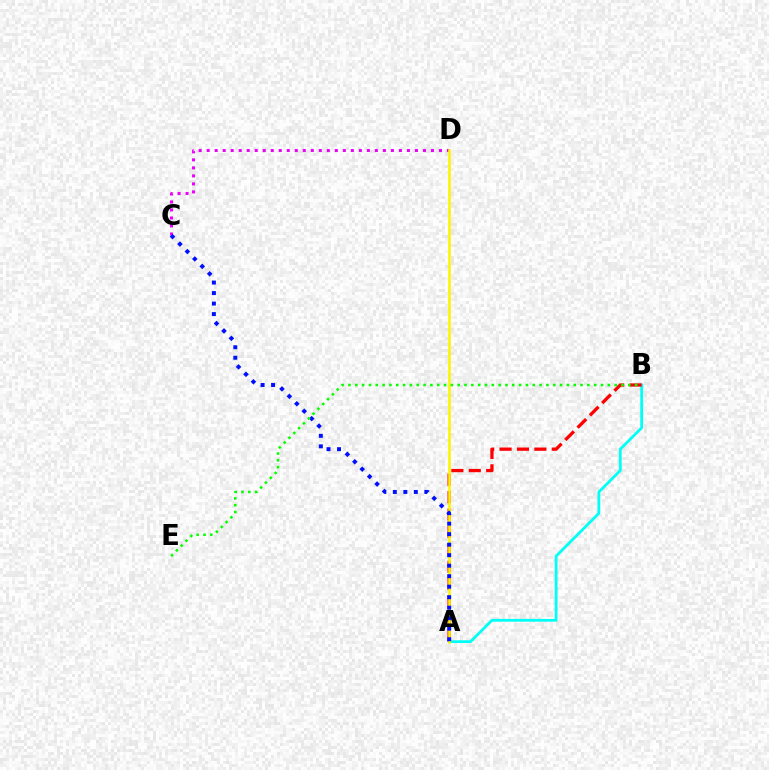{('A', 'B'): [{'color': '#00fff6', 'line_style': 'solid', 'thickness': 2.0}, {'color': '#ff0000', 'line_style': 'dashed', 'thickness': 2.36}], ('C', 'D'): [{'color': '#ee00ff', 'line_style': 'dotted', 'thickness': 2.18}], ('A', 'D'): [{'color': '#fcf500', 'line_style': 'solid', 'thickness': 1.84}], ('A', 'C'): [{'color': '#0010ff', 'line_style': 'dotted', 'thickness': 2.85}], ('B', 'E'): [{'color': '#08ff00', 'line_style': 'dotted', 'thickness': 1.85}]}